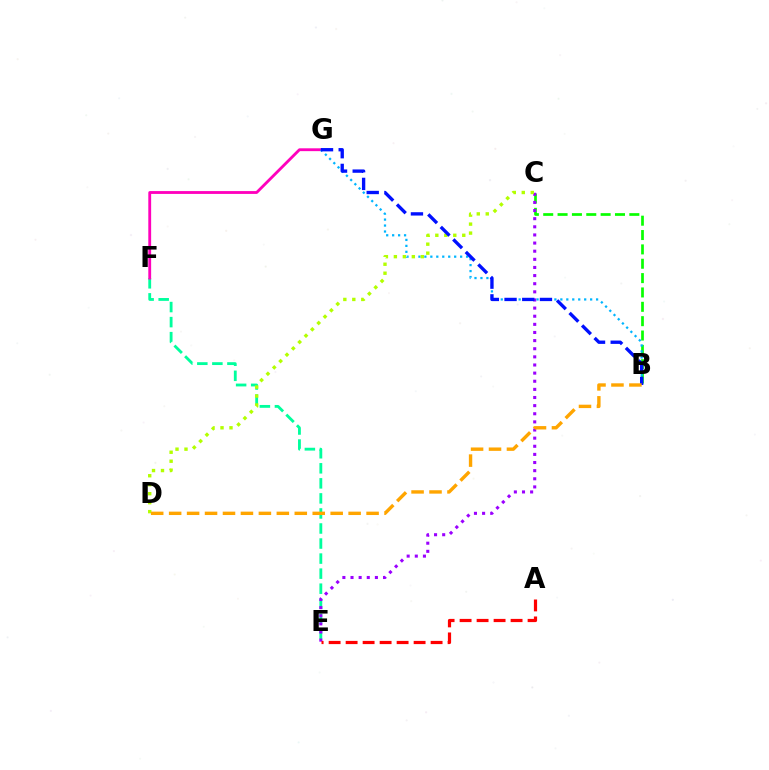{('B', 'C'): [{'color': '#08ff00', 'line_style': 'dashed', 'thickness': 1.95}], ('E', 'F'): [{'color': '#00ff9d', 'line_style': 'dashed', 'thickness': 2.04}], ('C', 'E'): [{'color': '#9b00ff', 'line_style': 'dotted', 'thickness': 2.21}], ('F', 'G'): [{'color': '#ff00bd', 'line_style': 'solid', 'thickness': 2.04}], ('B', 'G'): [{'color': '#00b5ff', 'line_style': 'dotted', 'thickness': 1.62}, {'color': '#0010ff', 'line_style': 'dashed', 'thickness': 2.4}], ('A', 'E'): [{'color': '#ff0000', 'line_style': 'dashed', 'thickness': 2.31}], ('C', 'D'): [{'color': '#b3ff00', 'line_style': 'dotted', 'thickness': 2.44}], ('B', 'D'): [{'color': '#ffa500', 'line_style': 'dashed', 'thickness': 2.44}]}